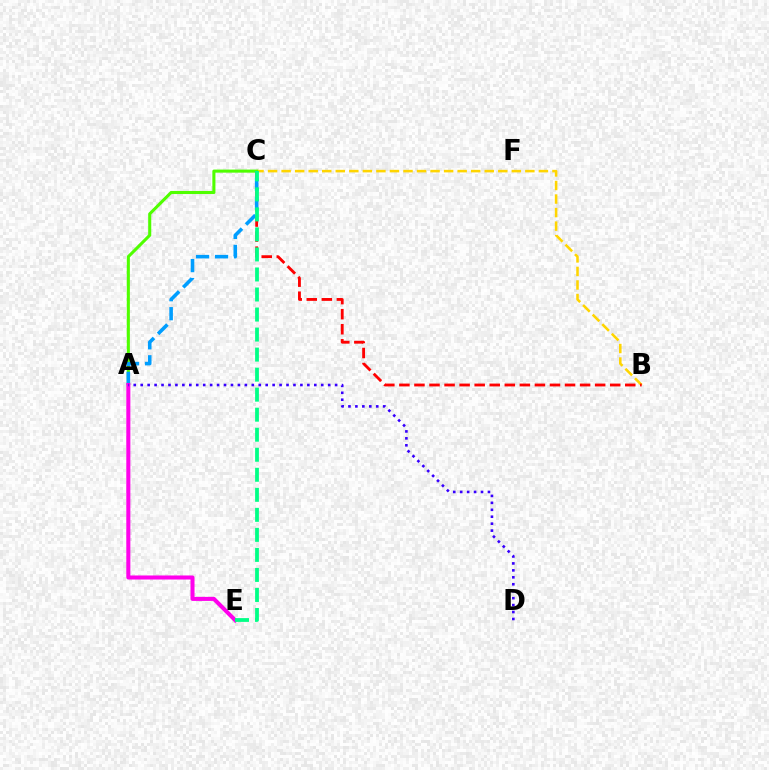{('B', 'C'): [{'color': '#ffd500', 'line_style': 'dashed', 'thickness': 1.84}, {'color': '#ff0000', 'line_style': 'dashed', 'thickness': 2.05}], ('A', 'C'): [{'color': '#4fff00', 'line_style': 'solid', 'thickness': 2.21}, {'color': '#009eff', 'line_style': 'dashed', 'thickness': 2.58}], ('A', 'E'): [{'color': '#ff00ed', 'line_style': 'solid', 'thickness': 2.91}], ('C', 'E'): [{'color': '#00ff86', 'line_style': 'dashed', 'thickness': 2.72}], ('A', 'D'): [{'color': '#3700ff', 'line_style': 'dotted', 'thickness': 1.89}]}